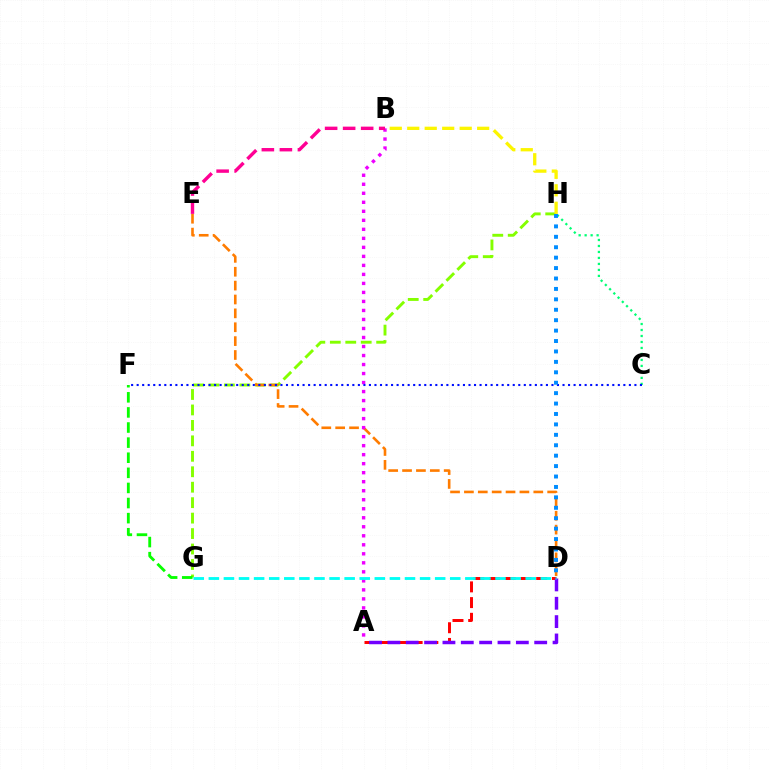{('G', 'H'): [{'color': '#84ff00', 'line_style': 'dashed', 'thickness': 2.1}], ('A', 'D'): [{'color': '#ff0000', 'line_style': 'dashed', 'thickness': 2.13}, {'color': '#7200ff', 'line_style': 'dashed', 'thickness': 2.49}], ('D', 'E'): [{'color': '#ff7c00', 'line_style': 'dashed', 'thickness': 1.88}], ('B', 'H'): [{'color': '#fcf500', 'line_style': 'dashed', 'thickness': 2.37}], ('A', 'B'): [{'color': '#ee00ff', 'line_style': 'dotted', 'thickness': 2.45}], ('C', 'H'): [{'color': '#00ff74', 'line_style': 'dotted', 'thickness': 1.63}], ('F', 'G'): [{'color': '#08ff00', 'line_style': 'dashed', 'thickness': 2.05}], ('C', 'F'): [{'color': '#0010ff', 'line_style': 'dotted', 'thickness': 1.5}], ('B', 'E'): [{'color': '#ff0094', 'line_style': 'dashed', 'thickness': 2.45}], ('D', 'H'): [{'color': '#008cff', 'line_style': 'dotted', 'thickness': 2.83}], ('D', 'G'): [{'color': '#00fff6', 'line_style': 'dashed', 'thickness': 2.05}]}